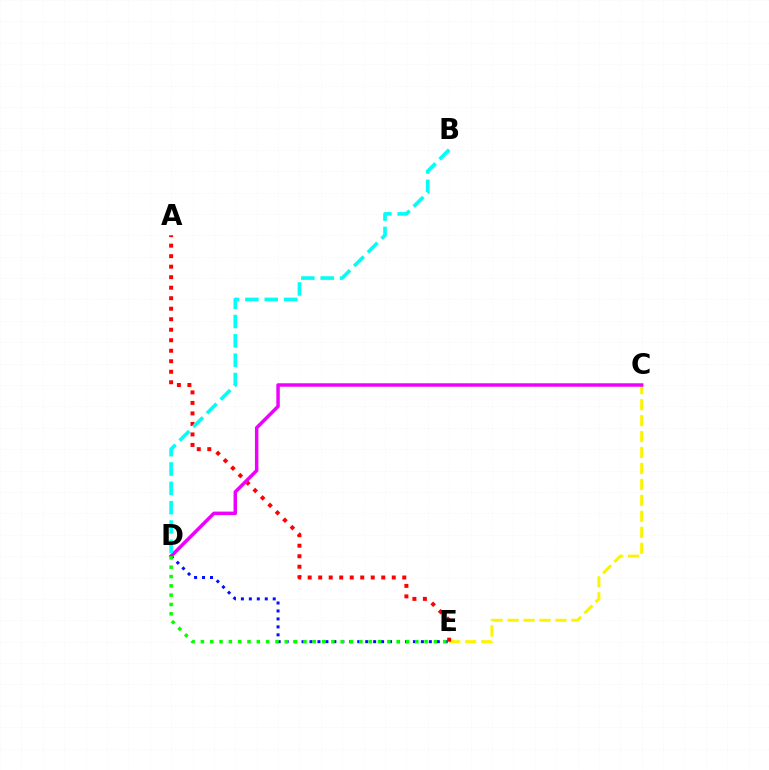{('C', 'E'): [{'color': '#fcf500', 'line_style': 'dashed', 'thickness': 2.17}], ('D', 'E'): [{'color': '#0010ff', 'line_style': 'dotted', 'thickness': 2.16}, {'color': '#08ff00', 'line_style': 'dotted', 'thickness': 2.53}], ('A', 'E'): [{'color': '#ff0000', 'line_style': 'dotted', 'thickness': 2.85}], ('C', 'D'): [{'color': '#ee00ff', 'line_style': 'solid', 'thickness': 2.5}], ('B', 'D'): [{'color': '#00fff6', 'line_style': 'dashed', 'thickness': 2.63}]}